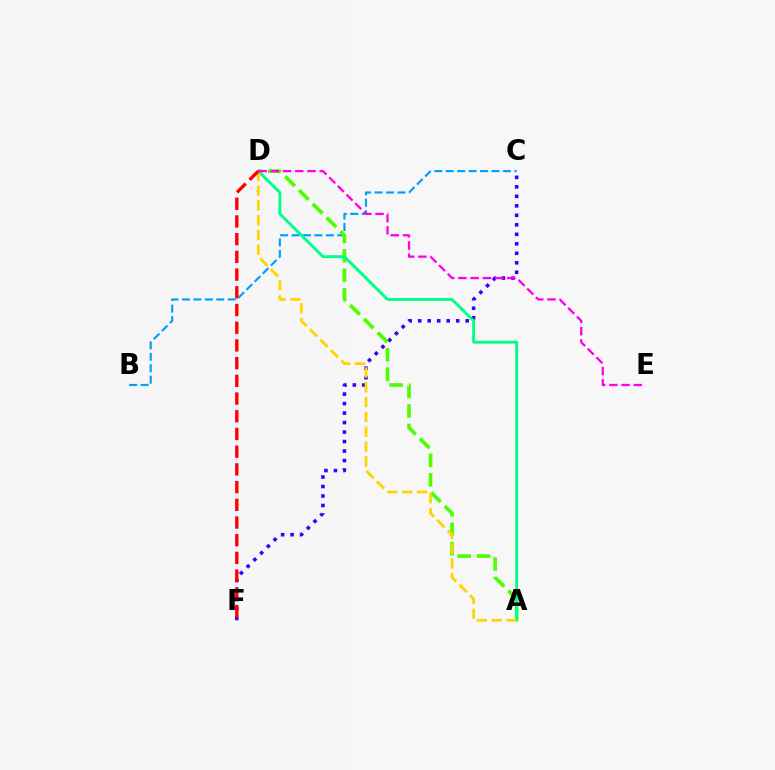{('C', 'F'): [{'color': '#3700ff', 'line_style': 'dotted', 'thickness': 2.58}], ('B', 'C'): [{'color': '#009eff', 'line_style': 'dashed', 'thickness': 1.55}], ('A', 'D'): [{'color': '#4fff00', 'line_style': 'dashed', 'thickness': 2.64}, {'color': '#00ff86', 'line_style': 'solid', 'thickness': 2.06}, {'color': '#ffd500', 'line_style': 'dashed', 'thickness': 2.01}], ('D', 'F'): [{'color': '#ff0000', 'line_style': 'dashed', 'thickness': 2.41}], ('D', 'E'): [{'color': '#ff00ed', 'line_style': 'dashed', 'thickness': 1.66}]}